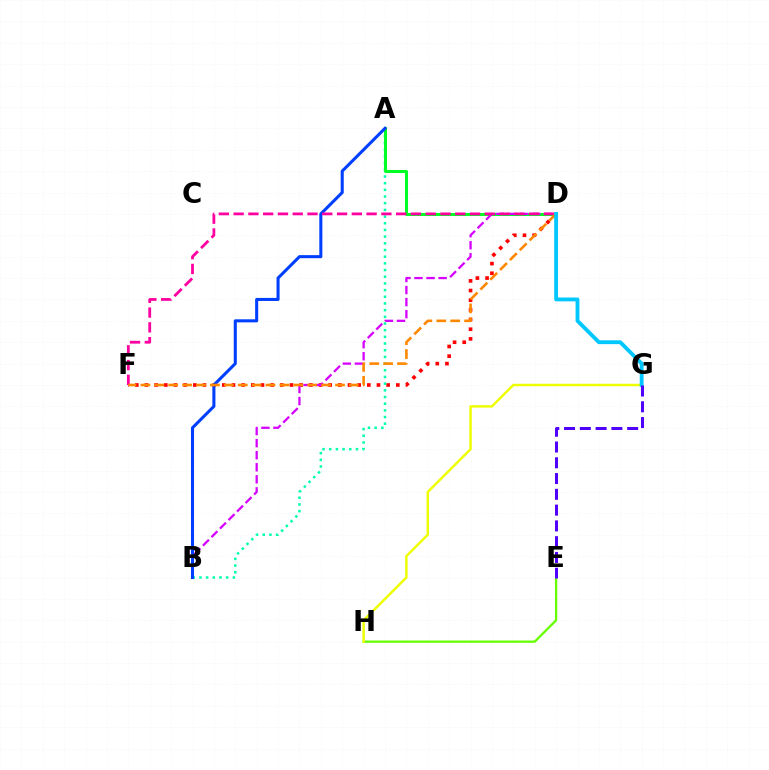{('D', 'F'): [{'color': '#ff0000', 'line_style': 'dotted', 'thickness': 2.63}, {'color': '#ff00a0', 'line_style': 'dashed', 'thickness': 2.01}, {'color': '#ff8800', 'line_style': 'dashed', 'thickness': 1.89}], ('A', 'B'): [{'color': '#00ffaf', 'line_style': 'dotted', 'thickness': 1.82}, {'color': '#003fff', 'line_style': 'solid', 'thickness': 2.2}], ('A', 'D'): [{'color': '#00ff27', 'line_style': 'solid', 'thickness': 2.18}], ('B', 'D'): [{'color': '#d600ff', 'line_style': 'dashed', 'thickness': 1.64}], ('E', 'H'): [{'color': '#66ff00', 'line_style': 'solid', 'thickness': 1.65}], ('G', 'H'): [{'color': '#eeff00', 'line_style': 'solid', 'thickness': 1.76}], ('D', 'G'): [{'color': '#00c7ff', 'line_style': 'solid', 'thickness': 2.77}], ('E', 'G'): [{'color': '#4f00ff', 'line_style': 'dashed', 'thickness': 2.14}]}